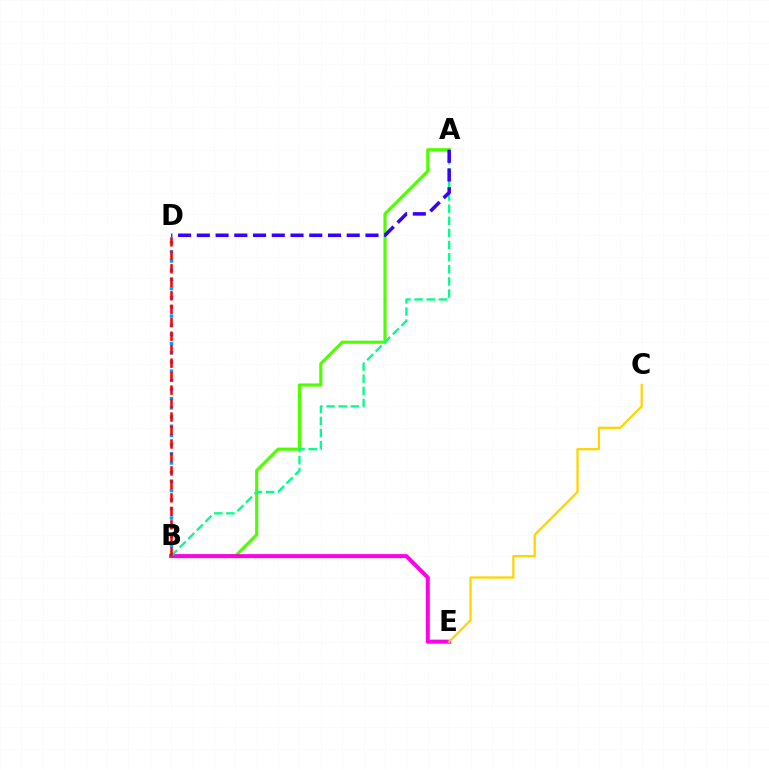{('A', 'B'): [{'color': '#4fff00', 'line_style': 'solid', 'thickness': 2.26}, {'color': '#00ff86', 'line_style': 'dashed', 'thickness': 1.65}], ('B', 'E'): [{'color': '#ff00ed', 'line_style': 'solid', 'thickness': 2.88}], ('A', 'D'): [{'color': '#3700ff', 'line_style': 'dashed', 'thickness': 2.55}], ('B', 'D'): [{'color': '#009eff', 'line_style': 'dotted', 'thickness': 2.49}, {'color': '#ff0000', 'line_style': 'dashed', 'thickness': 1.83}], ('C', 'E'): [{'color': '#ffd500', 'line_style': 'solid', 'thickness': 1.64}]}